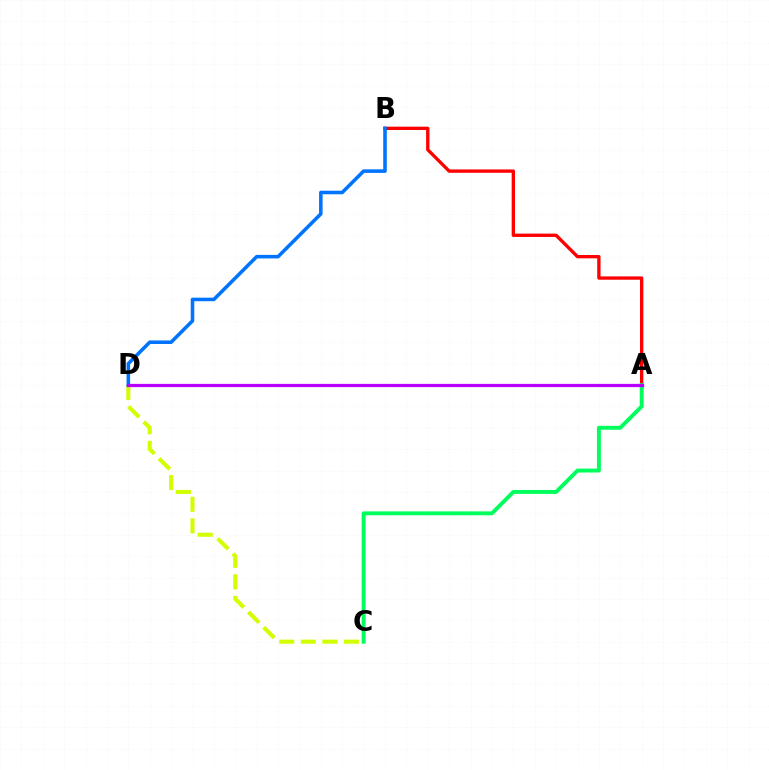{('C', 'D'): [{'color': '#d1ff00', 'line_style': 'dashed', 'thickness': 2.93}], ('A', 'B'): [{'color': '#ff0000', 'line_style': 'solid', 'thickness': 2.4}], ('A', 'C'): [{'color': '#00ff5c', 'line_style': 'solid', 'thickness': 2.82}], ('B', 'D'): [{'color': '#0074ff', 'line_style': 'solid', 'thickness': 2.56}], ('A', 'D'): [{'color': '#b900ff', 'line_style': 'solid', 'thickness': 2.34}]}